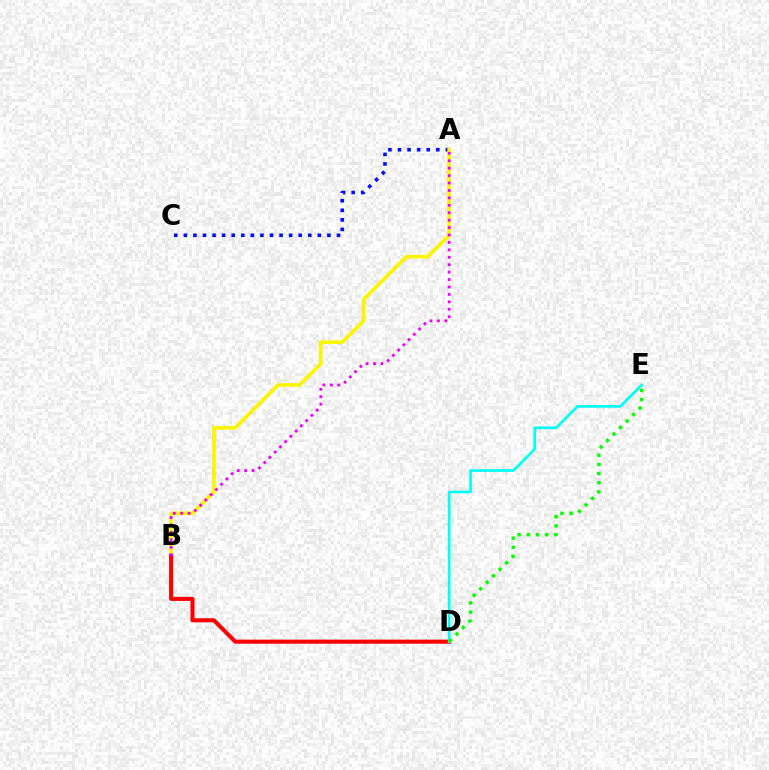{('A', 'C'): [{'color': '#0010ff', 'line_style': 'dotted', 'thickness': 2.6}], ('A', 'B'): [{'color': '#fcf500', 'line_style': 'solid', 'thickness': 2.63}, {'color': '#ee00ff', 'line_style': 'dotted', 'thickness': 2.02}], ('B', 'D'): [{'color': '#ff0000', 'line_style': 'solid', 'thickness': 2.92}], ('D', 'E'): [{'color': '#00fff6', 'line_style': 'solid', 'thickness': 1.93}, {'color': '#08ff00', 'line_style': 'dotted', 'thickness': 2.49}]}